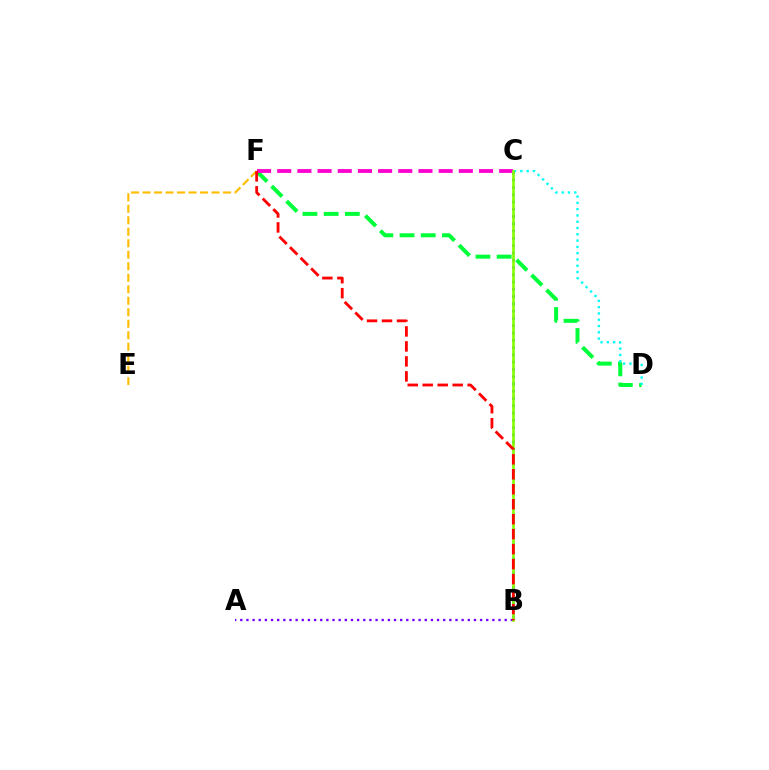{('D', 'F'): [{'color': '#00ff39', 'line_style': 'dashed', 'thickness': 2.88}], ('E', 'F'): [{'color': '#ffbd00', 'line_style': 'dashed', 'thickness': 1.56}], ('A', 'B'): [{'color': '#7200ff', 'line_style': 'dotted', 'thickness': 1.67}], ('B', 'C'): [{'color': '#004bff', 'line_style': 'dotted', 'thickness': 1.98}, {'color': '#84ff00', 'line_style': 'solid', 'thickness': 1.89}], ('C', 'D'): [{'color': '#00fff6', 'line_style': 'dotted', 'thickness': 1.71}], ('C', 'F'): [{'color': '#ff00cf', 'line_style': 'dashed', 'thickness': 2.74}], ('B', 'F'): [{'color': '#ff0000', 'line_style': 'dashed', 'thickness': 2.04}]}